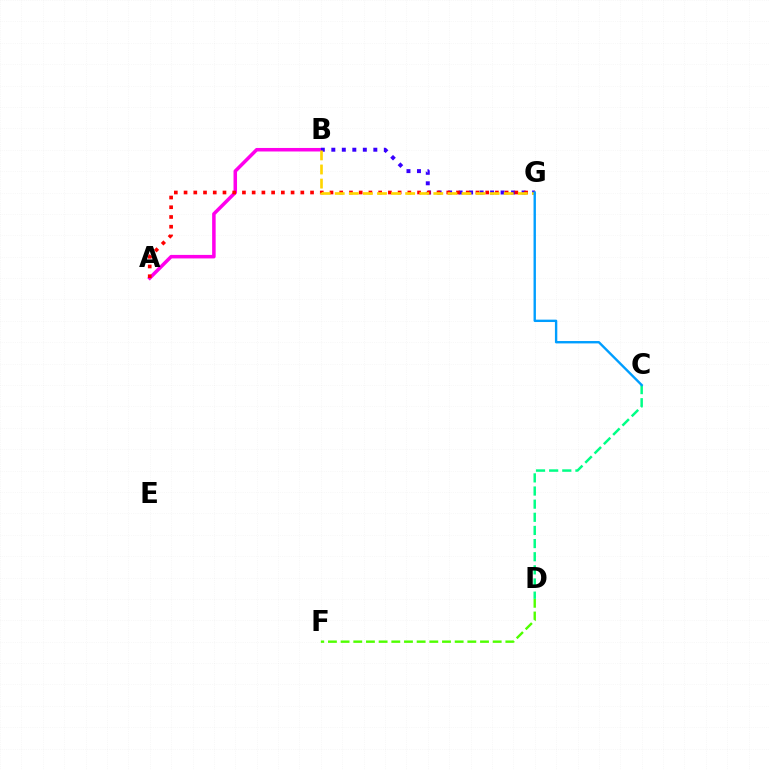{('A', 'B'): [{'color': '#ff00ed', 'line_style': 'solid', 'thickness': 2.54}], ('D', 'F'): [{'color': '#4fff00', 'line_style': 'dashed', 'thickness': 1.72}], ('B', 'G'): [{'color': '#3700ff', 'line_style': 'dotted', 'thickness': 2.85}, {'color': '#ffd500', 'line_style': 'dashed', 'thickness': 1.91}], ('A', 'G'): [{'color': '#ff0000', 'line_style': 'dotted', 'thickness': 2.64}], ('C', 'D'): [{'color': '#00ff86', 'line_style': 'dashed', 'thickness': 1.78}], ('C', 'G'): [{'color': '#009eff', 'line_style': 'solid', 'thickness': 1.72}]}